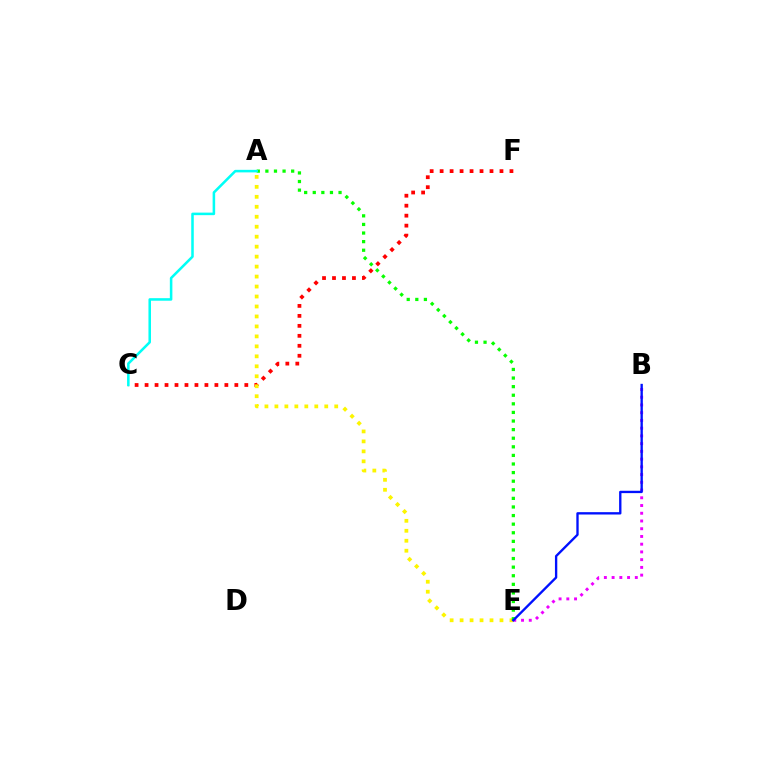{('C', 'F'): [{'color': '#ff0000', 'line_style': 'dotted', 'thickness': 2.71}], ('B', 'E'): [{'color': '#ee00ff', 'line_style': 'dotted', 'thickness': 2.1}, {'color': '#0010ff', 'line_style': 'solid', 'thickness': 1.69}], ('A', 'E'): [{'color': '#fcf500', 'line_style': 'dotted', 'thickness': 2.71}, {'color': '#08ff00', 'line_style': 'dotted', 'thickness': 2.34}], ('A', 'C'): [{'color': '#00fff6', 'line_style': 'solid', 'thickness': 1.83}]}